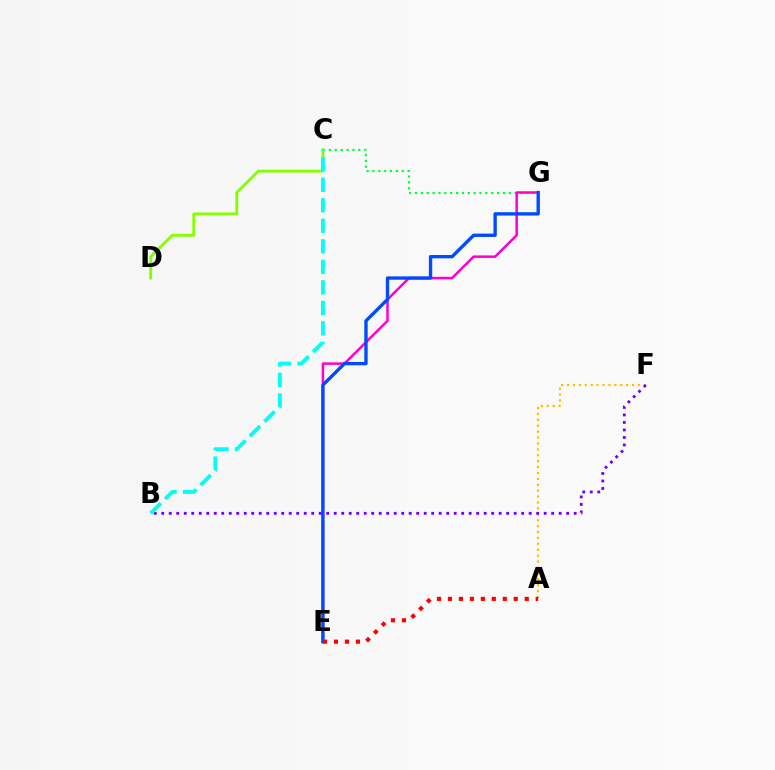{('C', 'G'): [{'color': '#00ff39', 'line_style': 'dotted', 'thickness': 1.59}], ('E', 'G'): [{'color': '#ff00cf', 'line_style': 'solid', 'thickness': 1.8}, {'color': '#004bff', 'line_style': 'solid', 'thickness': 2.41}], ('A', 'F'): [{'color': '#ffbd00', 'line_style': 'dotted', 'thickness': 1.6}], ('A', 'E'): [{'color': '#ff0000', 'line_style': 'dotted', 'thickness': 2.98}], ('B', 'F'): [{'color': '#7200ff', 'line_style': 'dotted', 'thickness': 2.04}], ('C', 'D'): [{'color': '#84ff00', 'line_style': 'solid', 'thickness': 2.04}], ('B', 'C'): [{'color': '#00fff6', 'line_style': 'dashed', 'thickness': 2.79}]}